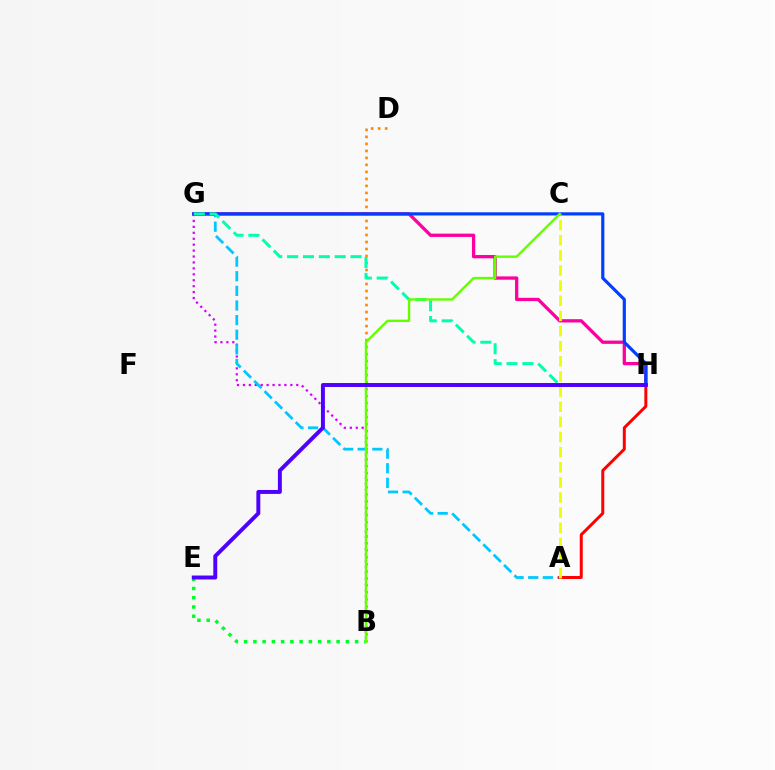{('B', 'D'): [{'color': '#ff8800', 'line_style': 'dotted', 'thickness': 1.9}], ('B', 'G'): [{'color': '#d600ff', 'line_style': 'dotted', 'thickness': 1.61}], ('B', 'E'): [{'color': '#00ff27', 'line_style': 'dotted', 'thickness': 2.51}], ('A', 'G'): [{'color': '#00c7ff', 'line_style': 'dashed', 'thickness': 1.99}], ('G', 'H'): [{'color': '#ff00a0', 'line_style': 'solid', 'thickness': 2.38}, {'color': '#003fff', 'line_style': 'solid', 'thickness': 2.28}, {'color': '#00ffaf', 'line_style': 'dashed', 'thickness': 2.15}], ('A', 'H'): [{'color': '#ff0000', 'line_style': 'solid', 'thickness': 2.15}], ('A', 'C'): [{'color': '#eeff00', 'line_style': 'dashed', 'thickness': 2.06}], ('B', 'C'): [{'color': '#66ff00', 'line_style': 'solid', 'thickness': 1.73}], ('E', 'H'): [{'color': '#4f00ff', 'line_style': 'solid', 'thickness': 2.83}]}